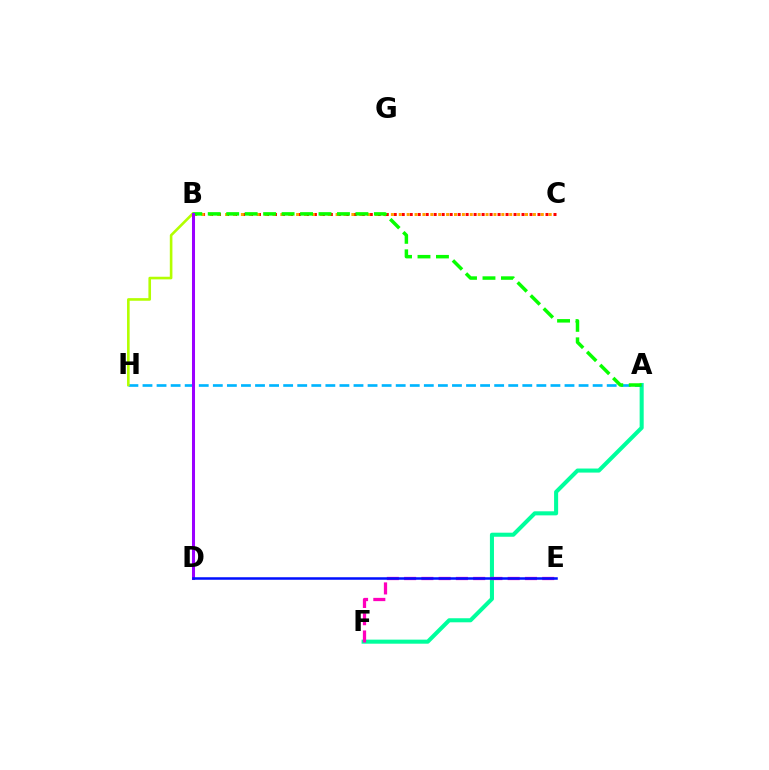{('A', 'F'): [{'color': '#00ff9d', 'line_style': 'solid', 'thickness': 2.92}], ('E', 'F'): [{'color': '#ff00bd', 'line_style': 'dashed', 'thickness': 2.35}], ('B', 'C'): [{'color': '#ff0000', 'line_style': 'dotted', 'thickness': 2.17}, {'color': '#ffa500', 'line_style': 'dotted', 'thickness': 2.14}], ('A', 'H'): [{'color': '#00b5ff', 'line_style': 'dashed', 'thickness': 1.91}], ('A', 'B'): [{'color': '#08ff00', 'line_style': 'dashed', 'thickness': 2.51}], ('B', 'H'): [{'color': '#b3ff00', 'line_style': 'solid', 'thickness': 1.88}], ('B', 'D'): [{'color': '#9b00ff', 'line_style': 'solid', 'thickness': 2.18}], ('D', 'E'): [{'color': '#0010ff', 'line_style': 'solid', 'thickness': 1.81}]}